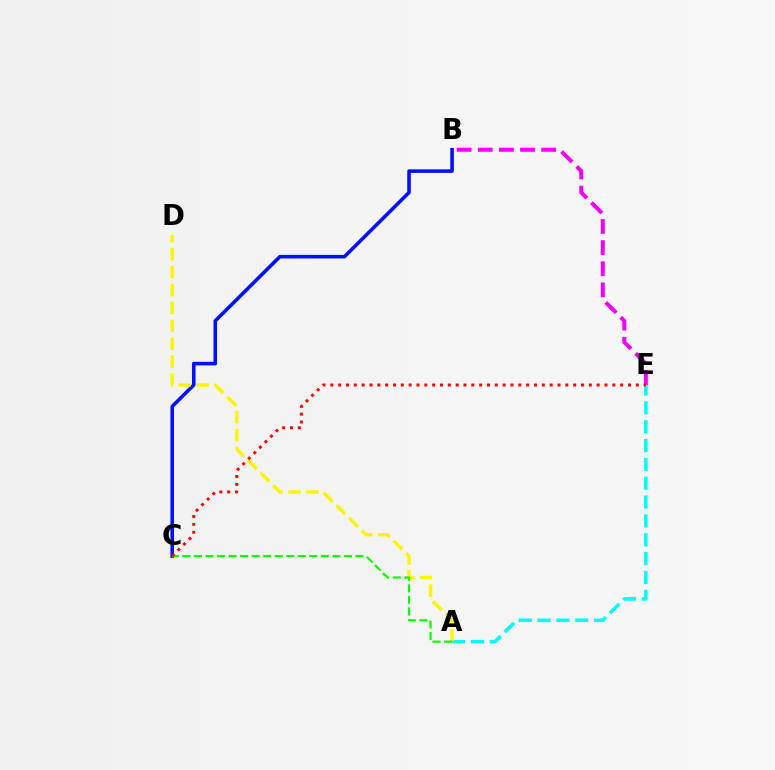{('B', 'C'): [{'color': '#0010ff', 'line_style': 'solid', 'thickness': 2.58}], ('B', 'E'): [{'color': '#ee00ff', 'line_style': 'dashed', 'thickness': 2.87}], ('A', 'E'): [{'color': '#00fff6', 'line_style': 'dashed', 'thickness': 2.56}], ('A', 'D'): [{'color': '#fcf500', 'line_style': 'dashed', 'thickness': 2.43}], ('A', 'C'): [{'color': '#08ff00', 'line_style': 'dashed', 'thickness': 1.57}], ('C', 'E'): [{'color': '#ff0000', 'line_style': 'dotted', 'thickness': 2.13}]}